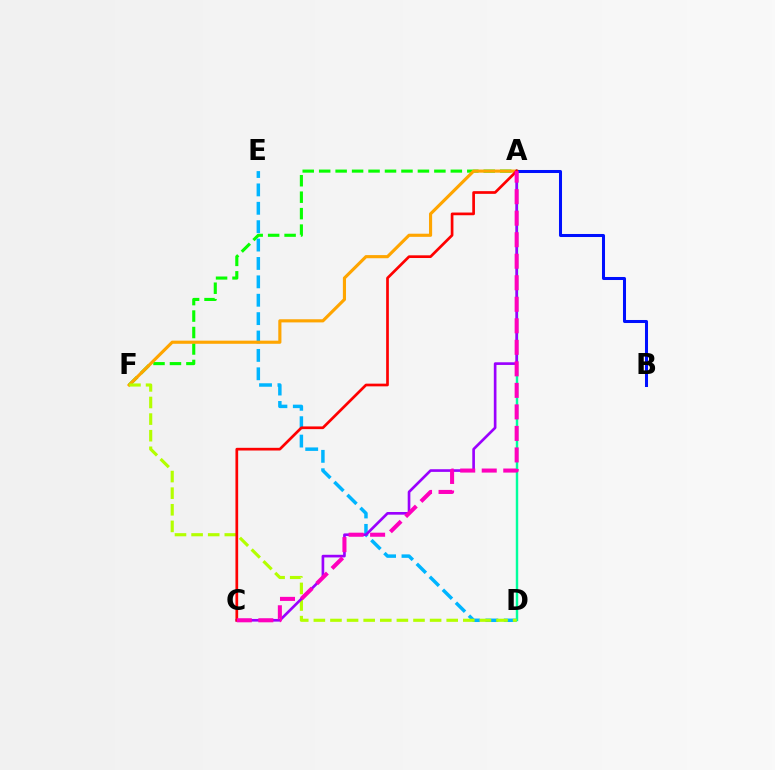{('A', 'F'): [{'color': '#08ff00', 'line_style': 'dashed', 'thickness': 2.24}, {'color': '#ffa500', 'line_style': 'solid', 'thickness': 2.26}], ('D', 'E'): [{'color': '#00b5ff', 'line_style': 'dashed', 'thickness': 2.5}], ('A', 'D'): [{'color': '#00ff9d', 'line_style': 'solid', 'thickness': 1.76}], ('D', 'F'): [{'color': '#b3ff00', 'line_style': 'dashed', 'thickness': 2.26}], ('A', 'B'): [{'color': '#0010ff', 'line_style': 'solid', 'thickness': 2.18}], ('A', 'C'): [{'color': '#9b00ff', 'line_style': 'solid', 'thickness': 1.91}, {'color': '#ff0000', 'line_style': 'solid', 'thickness': 1.95}, {'color': '#ff00bd', 'line_style': 'dashed', 'thickness': 2.92}]}